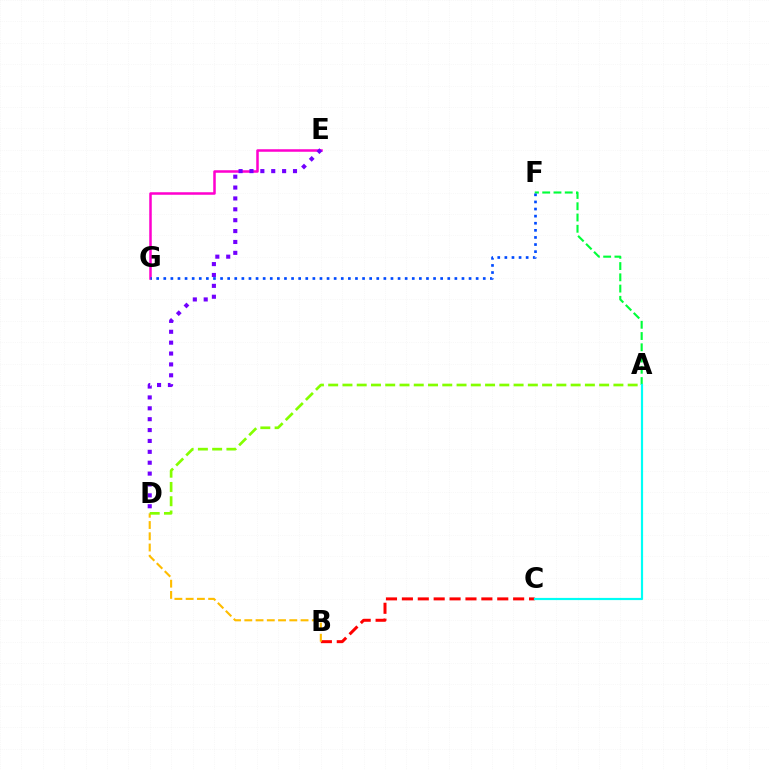{('B', 'C'): [{'color': '#ff0000', 'line_style': 'dashed', 'thickness': 2.16}], ('A', 'F'): [{'color': '#00ff39', 'line_style': 'dashed', 'thickness': 1.53}], ('E', 'G'): [{'color': '#ff00cf', 'line_style': 'solid', 'thickness': 1.81}], ('A', 'C'): [{'color': '#00fff6', 'line_style': 'solid', 'thickness': 1.57}], ('F', 'G'): [{'color': '#004bff', 'line_style': 'dotted', 'thickness': 1.93}], ('D', 'E'): [{'color': '#7200ff', 'line_style': 'dotted', 'thickness': 2.96}], ('B', 'D'): [{'color': '#ffbd00', 'line_style': 'dashed', 'thickness': 1.53}], ('A', 'D'): [{'color': '#84ff00', 'line_style': 'dashed', 'thickness': 1.94}]}